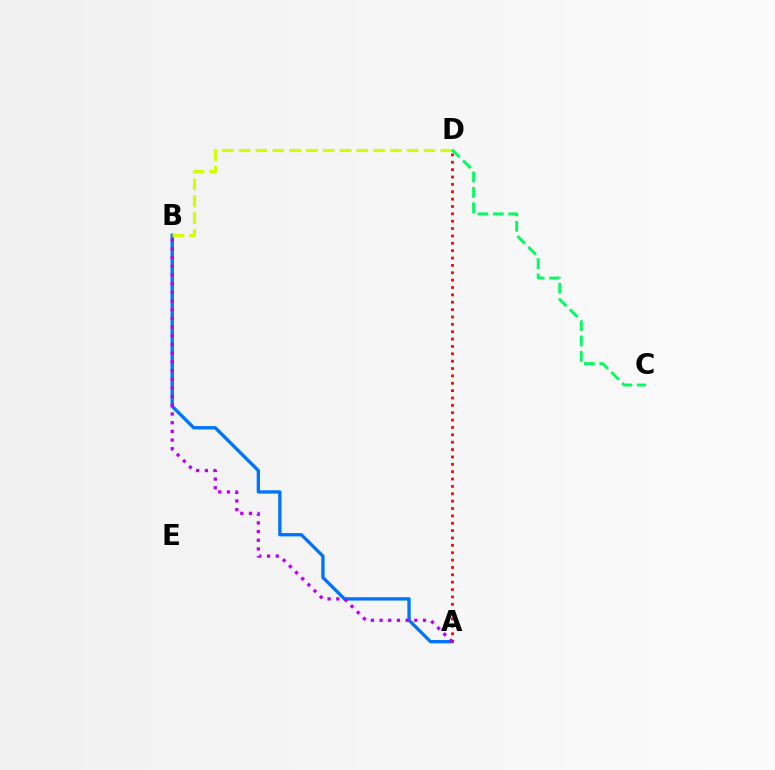{('A', 'B'): [{'color': '#0074ff', 'line_style': 'solid', 'thickness': 2.4}, {'color': '#b900ff', 'line_style': 'dotted', 'thickness': 2.36}], ('A', 'D'): [{'color': '#ff0000', 'line_style': 'dotted', 'thickness': 2.0}], ('B', 'D'): [{'color': '#d1ff00', 'line_style': 'dashed', 'thickness': 2.28}], ('C', 'D'): [{'color': '#00ff5c', 'line_style': 'dashed', 'thickness': 2.09}]}